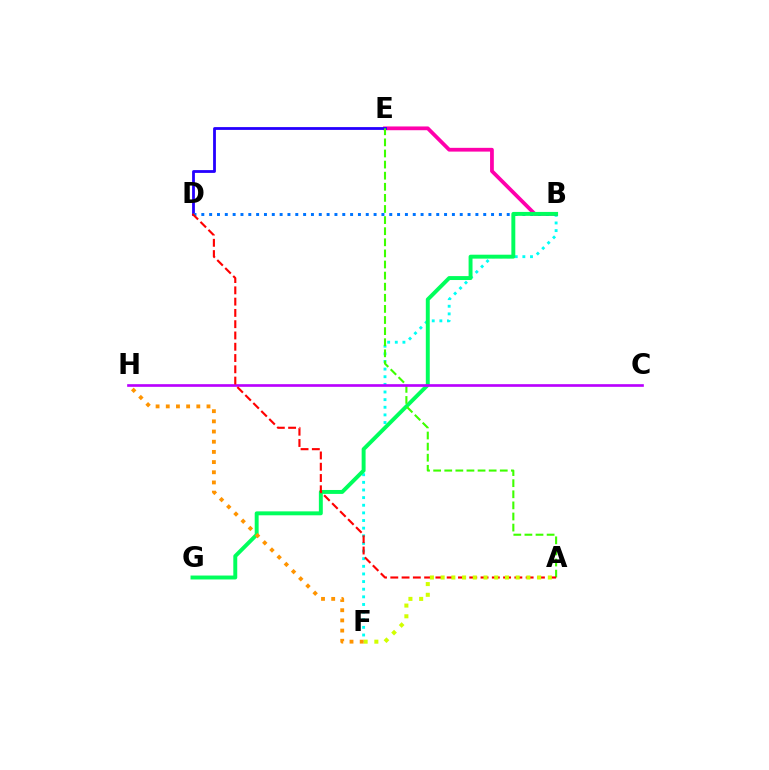{('B', 'F'): [{'color': '#00fff6', 'line_style': 'dotted', 'thickness': 2.07}], ('B', 'E'): [{'color': '#ff00ac', 'line_style': 'solid', 'thickness': 2.71}], ('D', 'E'): [{'color': '#2500ff', 'line_style': 'solid', 'thickness': 2.02}], ('B', 'D'): [{'color': '#0074ff', 'line_style': 'dotted', 'thickness': 2.13}], ('B', 'G'): [{'color': '#00ff5c', 'line_style': 'solid', 'thickness': 2.83}], ('A', 'E'): [{'color': '#3dff00', 'line_style': 'dashed', 'thickness': 1.51}], ('C', 'H'): [{'color': '#b900ff', 'line_style': 'solid', 'thickness': 1.92}], ('A', 'D'): [{'color': '#ff0000', 'line_style': 'dashed', 'thickness': 1.53}], ('A', 'F'): [{'color': '#d1ff00', 'line_style': 'dotted', 'thickness': 2.91}], ('F', 'H'): [{'color': '#ff9400', 'line_style': 'dotted', 'thickness': 2.77}]}